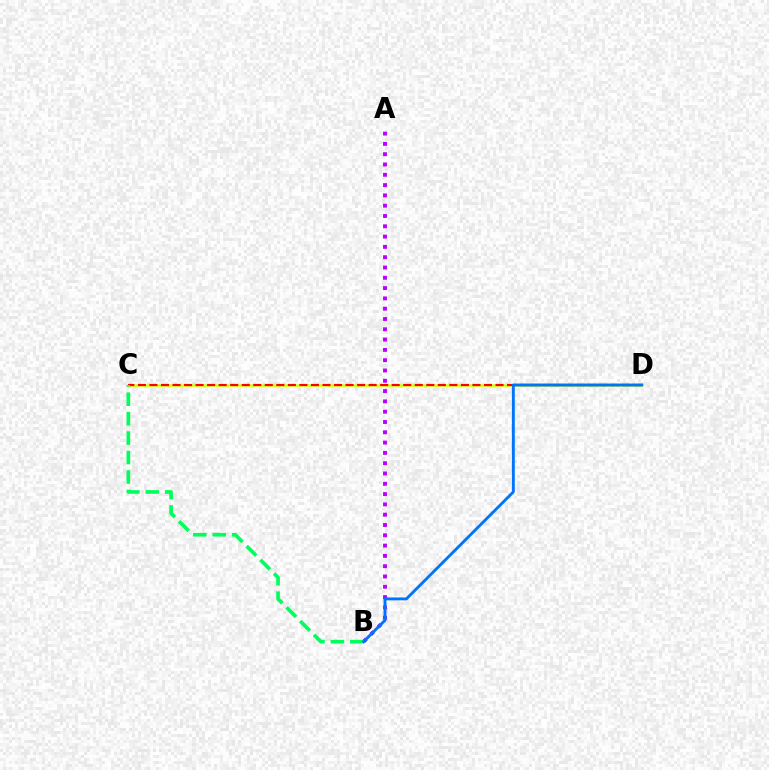{('C', 'D'): [{'color': '#d1ff00', 'line_style': 'solid', 'thickness': 1.8}, {'color': '#ff0000', 'line_style': 'dashed', 'thickness': 1.57}], ('A', 'B'): [{'color': '#b900ff', 'line_style': 'dotted', 'thickness': 2.8}], ('B', 'C'): [{'color': '#00ff5c', 'line_style': 'dashed', 'thickness': 2.64}], ('B', 'D'): [{'color': '#0074ff', 'line_style': 'solid', 'thickness': 2.08}]}